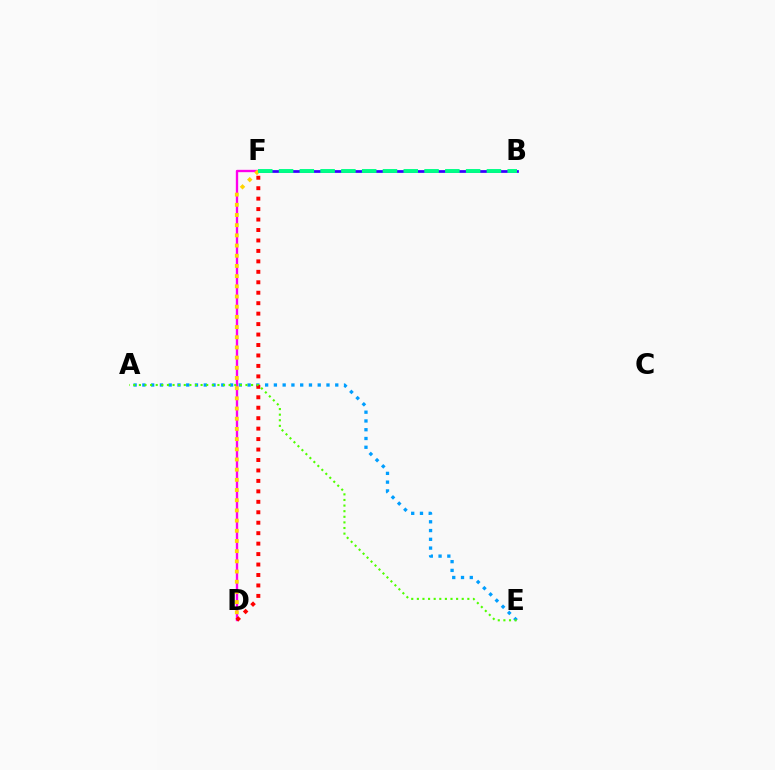{('B', 'F'): [{'color': '#3700ff', 'line_style': 'solid', 'thickness': 1.96}, {'color': '#00ff86', 'line_style': 'dashed', 'thickness': 2.82}], ('A', 'E'): [{'color': '#009eff', 'line_style': 'dotted', 'thickness': 2.38}, {'color': '#4fff00', 'line_style': 'dotted', 'thickness': 1.52}], ('D', 'F'): [{'color': '#ff00ed', 'line_style': 'solid', 'thickness': 1.7}, {'color': '#ffd500', 'line_style': 'dotted', 'thickness': 2.77}, {'color': '#ff0000', 'line_style': 'dotted', 'thickness': 2.84}]}